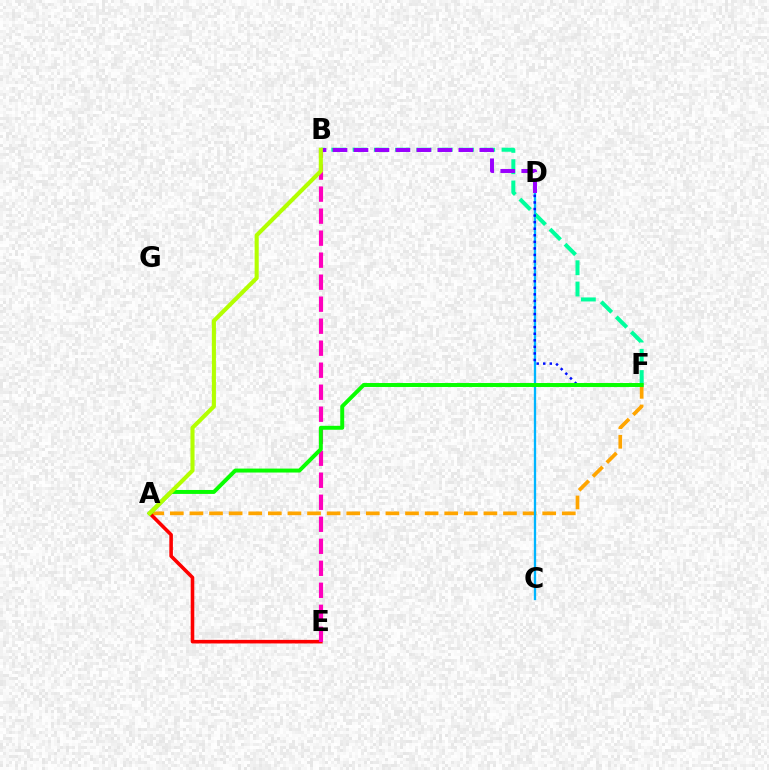{('A', 'F'): [{'color': '#ffa500', 'line_style': 'dashed', 'thickness': 2.66}, {'color': '#08ff00', 'line_style': 'solid', 'thickness': 2.85}], ('C', 'D'): [{'color': '#00b5ff', 'line_style': 'solid', 'thickness': 1.66}], ('B', 'F'): [{'color': '#00ff9d', 'line_style': 'dashed', 'thickness': 2.89}], ('A', 'E'): [{'color': '#ff0000', 'line_style': 'solid', 'thickness': 2.58}], ('D', 'F'): [{'color': '#0010ff', 'line_style': 'dotted', 'thickness': 1.78}], ('B', 'E'): [{'color': '#ff00bd', 'line_style': 'dashed', 'thickness': 2.99}], ('B', 'D'): [{'color': '#9b00ff', 'line_style': 'dashed', 'thickness': 2.85}], ('A', 'B'): [{'color': '#b3ff00', 'line_style': 'solid', 'thickness': 2.94}]}